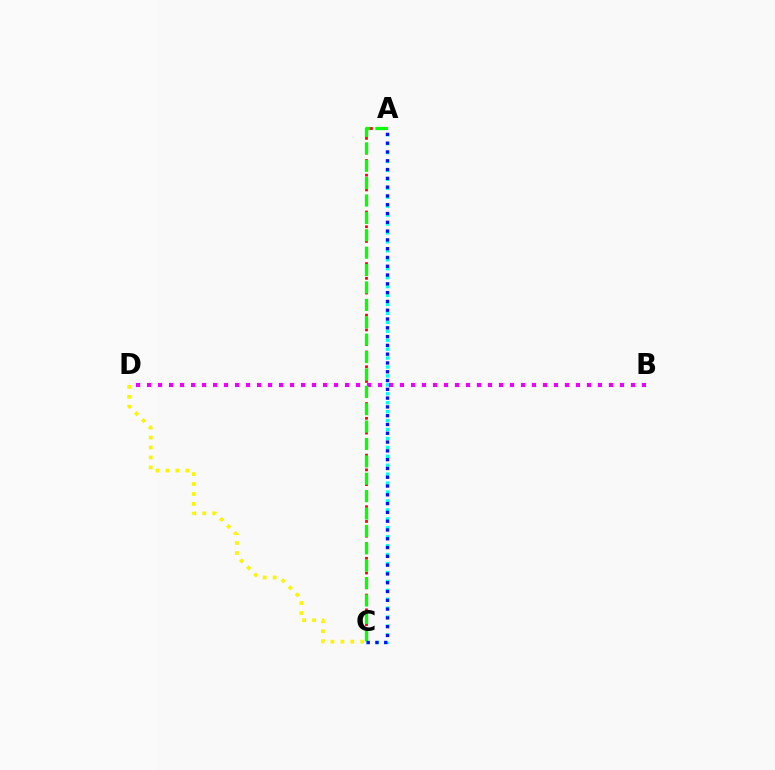{('A', 'C'): [{'color': '#00fff6', 'line_style': 'dotted', 'thickness': 2.43}, {'color': '#ff0000', 'line_style': 'dotted', 'thickness': 2.0}, {'color': '#08ff00', 'line_style': 'dashed', 'thickness': 2.36}, {'color': '#0010ff', 'line_style': 'dotted', 'thickness': 2.39}], ('B', 'D'): [{'color': '#ee00ff', 'line_style': 'dotted', 'thickness': 2.99}], ('C', 'D'): [{'color': '#fcf500', 'line_style': 'dotted', 'thickness': 2.7}]}